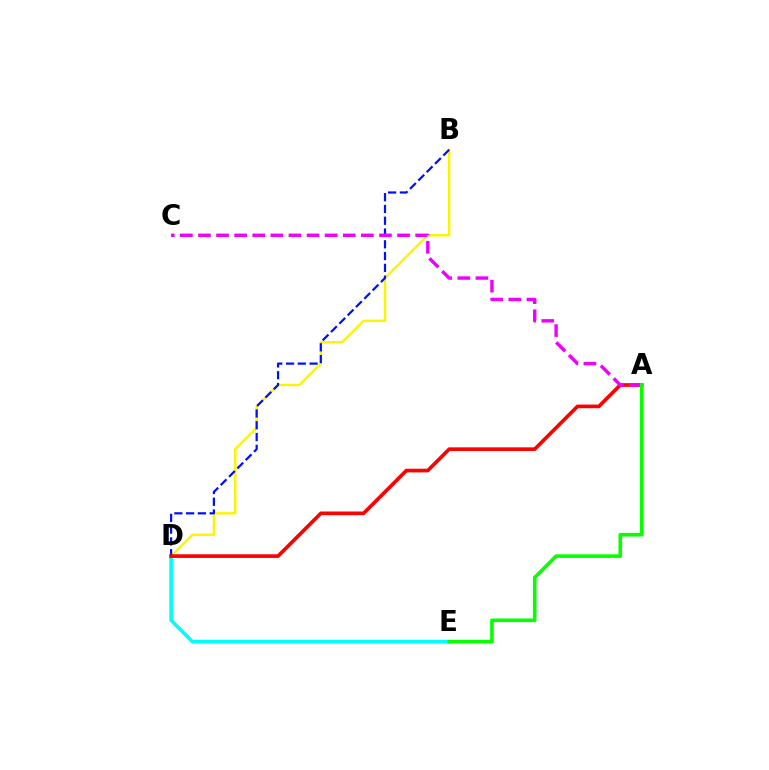{('D', 'E'): [{'color': '#00fff6', 'line_style': 'solid', 'thickness': 2.6}], ('B', 'D'): [{'color': '#fcf500', 'line_style': 'solid', 'thickness': 1.76}, {'color': '#0010ff', 'line_style': 'dashed', 'thickness': 1.6}], ('A', 'D'): [{'color': '#ff0000', 'line_style': 'solid', 'thickness': 2.63}], ('A', 'C'): [{'color': '#ee00ff', 'line_style': 'dashed', 'thickness': 2.46}], ('A', 'E'): [{'color': '#08ff00', 'line_style': 'solid', 'thickness': 2.6}]}